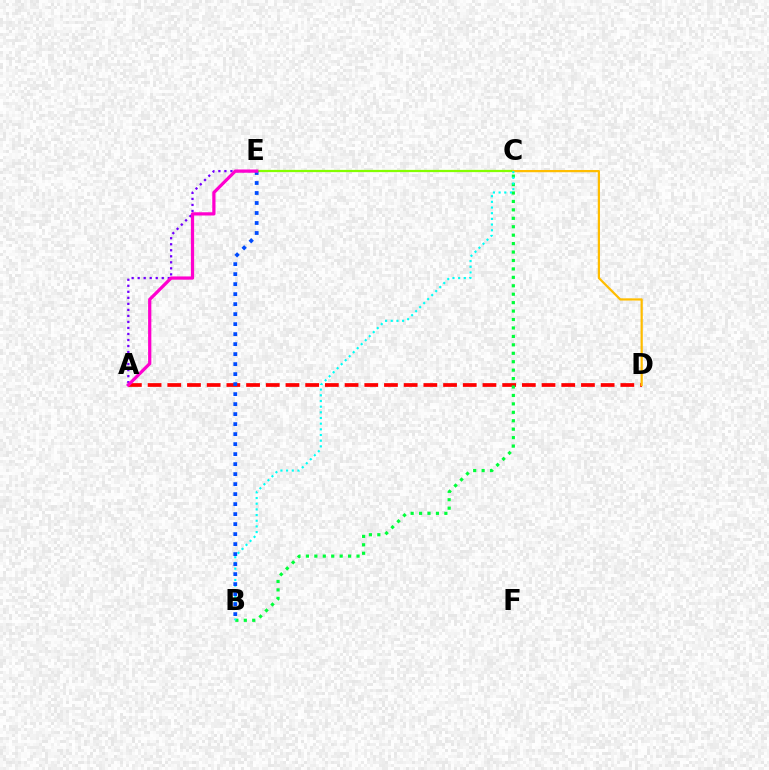{('A', 'E'): [{'color': '#7200ff', 'line_style': 'dotted', 'thickness': 1.64}, {'color': '#ff00cf', 'line_style': 'solid', 'thickness': 2.33}], ('A', 'D'): [{'color': '#ff0000', 'line_style': 'dashed', 'thickness': 2.68}], ('C', 'E'): [{'color': '#84ff00', 'line_style': 'solid', 'thickness': 1.61}], ('C', 'D'): [{'color': '#ffbd00', 'line_style': 'solid', 'thickness': 1.61}], ('B', 'C'): [{'color': '#00ff39', 'line_style': 'dotted', 'thickness': 2.29}, {'color': '#00fff6', 'line_style': 'dotted', 'thickness': 1.54}], ('B', 'E'): [{'color': '#004bff', 'line_style': 'dotted', 'thickness': 2.72}]}